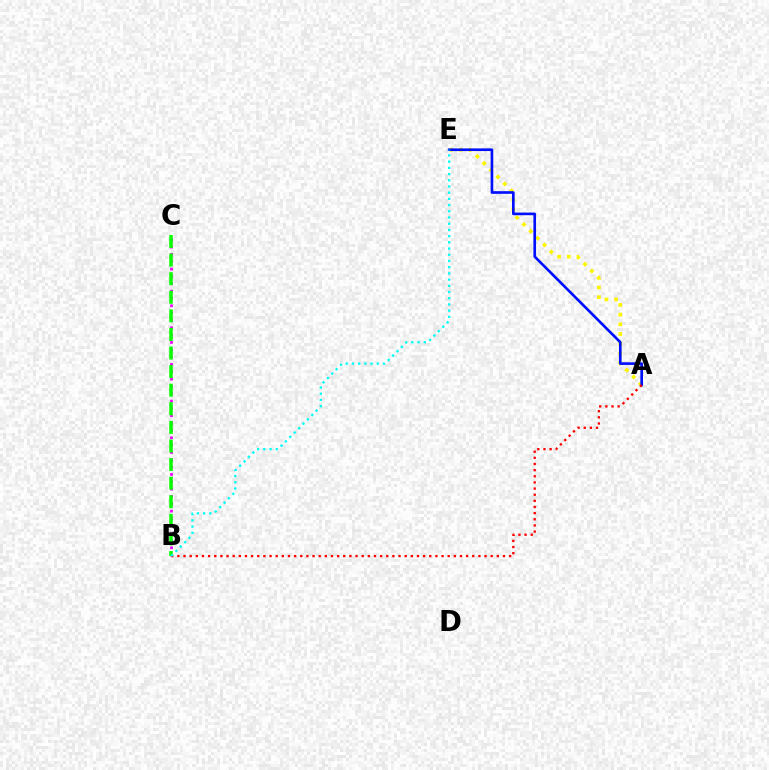{('B', 'C'): [{'color': '#ee00ff', 'line_style': 'dotted', 'thickness': 1.99}, {'color': '#08ff00', 'line_style': 'dashed', 'thickness': 2.53}], ('A', 'E'): [{'color': '#fcf500', 'line_style': 'dotted', 'thickness': 2.63}, {'color': '#0010ff', 'line_style': 'solid', 'thickness': 1.91}], ('A', 'B'): [{'color': '#ff0000', 'line_style': 'dotted', 'thickness': 1.67}], ('B', 'E'): [{'color': '#00fff6', 'line_style': 'dotted', 'thickness': 1.69}]}